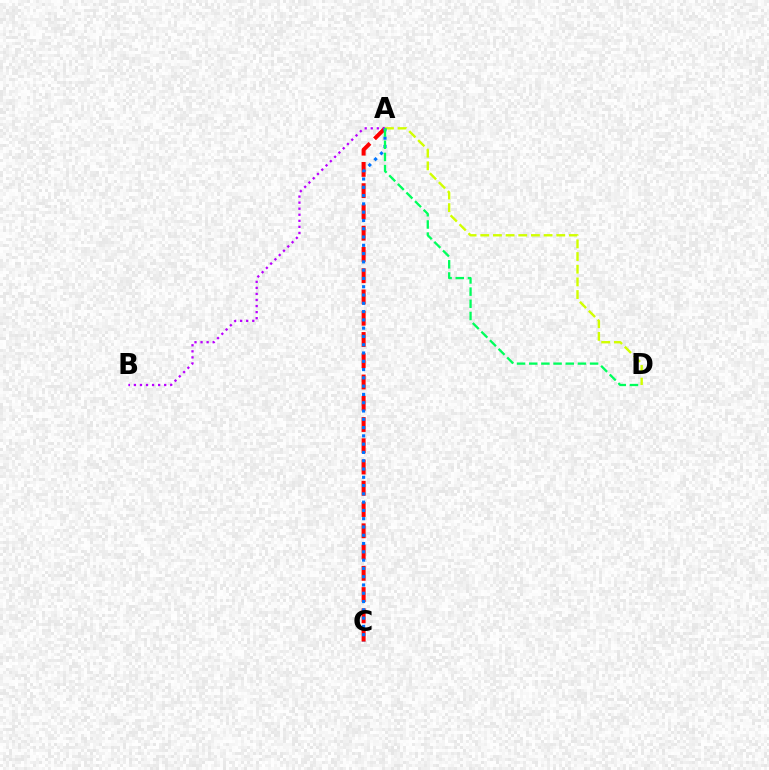{('A', 'C'): [{'color': '#ff0000', 'line_style': 'dashed', 'thickness': 2.89}, {'color': '#0074ff', 'line_style': 'dotted', 'thickness': 2.25}], ('A', 'B'): [{'color': '#b900ff', 'line_style': 'dotted', 'thickness': 1.65}], ('A', 'D'): [{'color': '#d1ff00', 'line_style': 'dashed', 'thickness': 1.72}, {'color': '#00ff5c', 'line_style': 'dashed', 'thickness': 1.65}]}